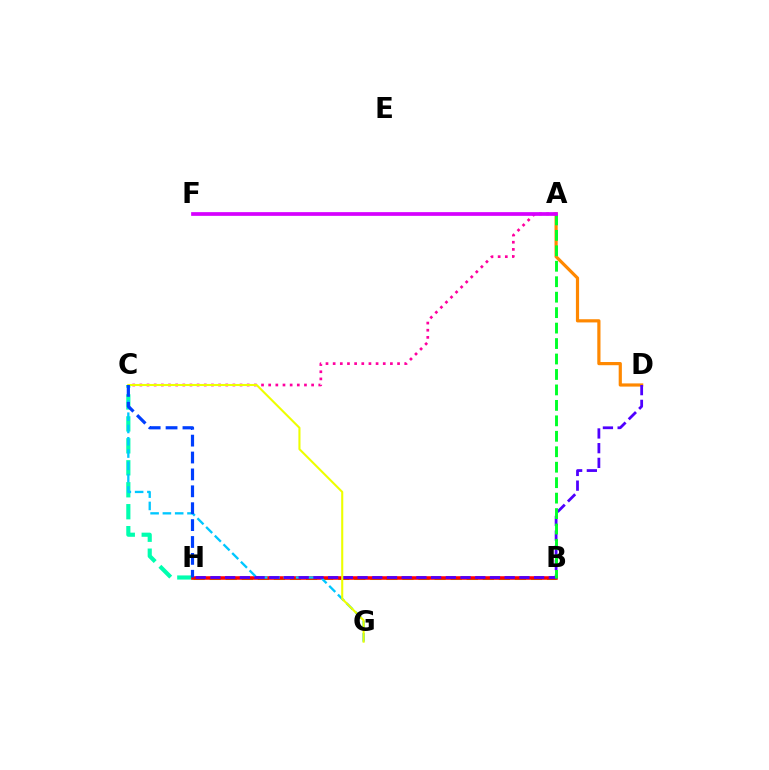{('B', 'H'): [{'color': '#66ff00', 'line_style': 'dashed', 'thickness': 2.18}, {'color': '#ff0000', 'line_style': 'solid', 'thickness': 2.55}], ('C', 'H'): [{'color': '#00ffaf', 'line_style': 'dashed', 'thickness': 2.98}, {'color': '#003fff', 'line_style': 'dashed', 'thickness': 2.3}], ('A', 'C'): [{'color': '#ff00a0', 'line_style': 'dotted', 'thickness': 1.94}], ('C', 'G'): [{'color': '#00c7ff', 'line_style': 'dashed', 'thickness': 1.67}, {'color': '#eeff00', 'line_style': 'solid', 'thickness': 1.51}], ('A', 'D'): [{'color': '#ff8800', 'line_style': 'solid', 'thickness': 2.3}], ('D', 'H'): [{'color': '#4f00ff', 'line_style': 'dashed', 'thickness': 2.0}], ('A', 'B'): [{'color': '#00ff27', 'line_style': 'dashed', 'thickness': 2.1}], ('A', 'F'): [{'color': '#d600ff', 'line_style': 'solid', 'thickness': 2.67}]}